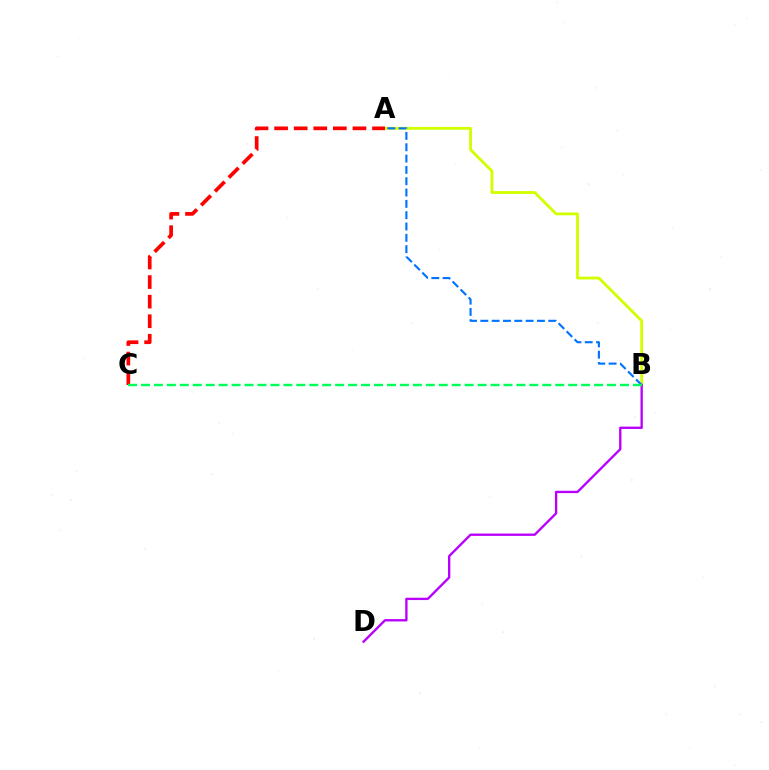{('A', 'B'): [{'color': '#d1ff00', 'line_style': 'solid', 'thickness': 2.04}, {'color': '#0074ff', 'line_style': 'dashed', 'thickness': 1.54}], ('A', 'C'): [{'color': '#ff0000', 'line_style': 'dashed', 'thickness': 2.66}], ('B', 'D'): [{'color': '#b900ff', 'line_style': 'solid', 'thickness': 1.69}], ('B', 'C'): [{'color': '#00ff5c', 'line_style': 'dashed', 'thickness': 1.76}]}